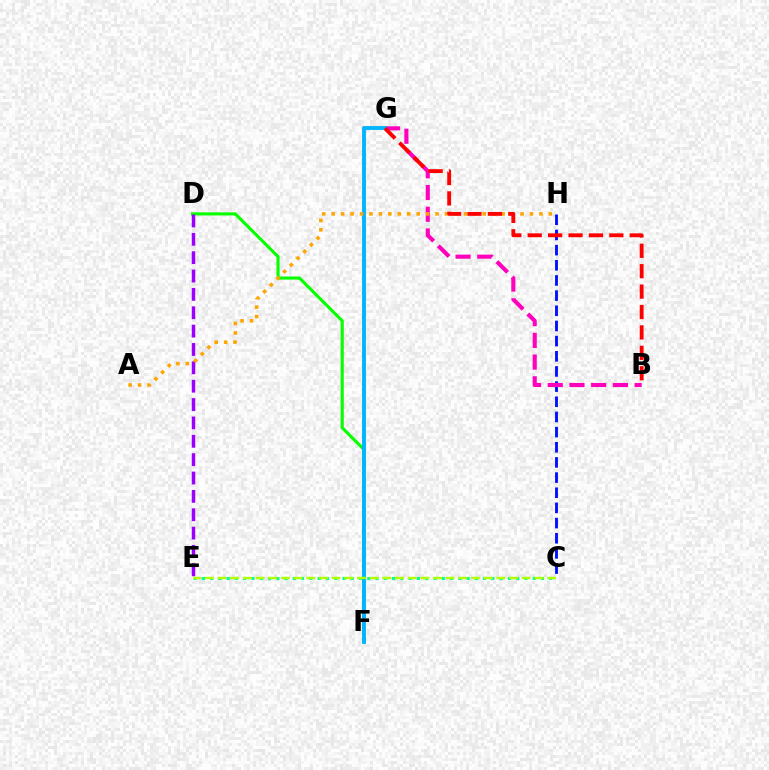{('D', 'F'): [{'color': '#08ff00', 'line_style': 'solid', 'thickness': 2.25}], ('D', 'E'): [{'color': '#9b00ff', 'line_style': 'dashed', 'thickness': 2.49}], ('C', 'H'): [{'color': '#0010ff', 'line_style': 'dashed', 'thickness': 2.06}], ('B', 'G'): [{'color': '#ff00bd', 'line_style': 'dashed', 'thickness': 2.95}, {'color': '#ff0000', 'line_style': 'dashed', 'thickness': 2.77}], ('F', 'G'): [{'color': '#00b5ff', 'line_style': 'solid', 'thickness': 2.79}], ('A', 'H'): [{'color': '#ffa500', 'line_style': 'dotted', 'thickness': 2.57}], ('C', 'E'): [{'color': '#00ff9d', 'line_style': 'dotted', 'thickness': 2.25}, {'color': '#b3ff00', 'line_style': 'dashed', 'thickness': 1.72}]}